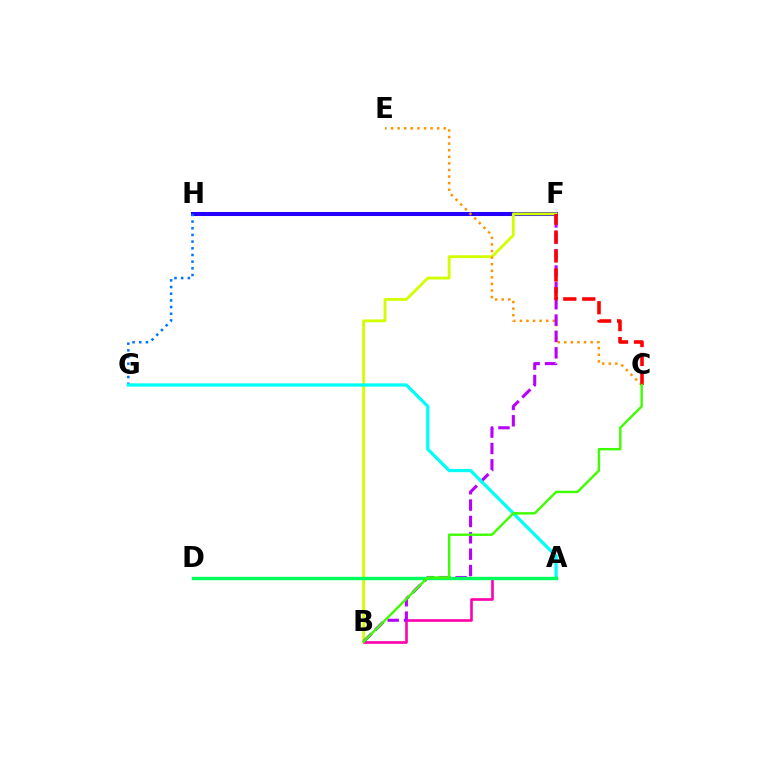{('F', 'H'): [{'color': '#2500ff', 'line_style': 'solid', 'thickness': 2.92}], ('B', 'F'): [{'color': '#d1ff00', 'line_style': 'solid', 'thickness': 2.03}, {'color': '#b900ff', 'line_style': 'dashed', 'thickness': 2.22}], ('G', 'H'): [{'color': '#0074ff', 'line_style': 'dotted', 'thickness': 1.82}], ('A', 'B'): [{'color': '#ff00ac', 'line_style': 'solid', 'thickness': 1.89}], ('C', 'E'): [{'color': '#ff9400', 'line_style': 'dotted', 'thickness': 1.79}], ('A', 'G'): [{'color': '#00fff6', 'line_style': 'solid', 'thickness': 2.33}], ('A', 'D'): [{'color': '#00ff5c', 'line_style': 'solid', 'thickness': 2.44}], ('C', 'F'): [{'color': '#ff0000', 'line_style': 'dashed', 'thickness': 2.57}], ('B', 'C'): [{'color': '#3dff00', 'line_style': 'solid', 'thickness': 1.73}]}